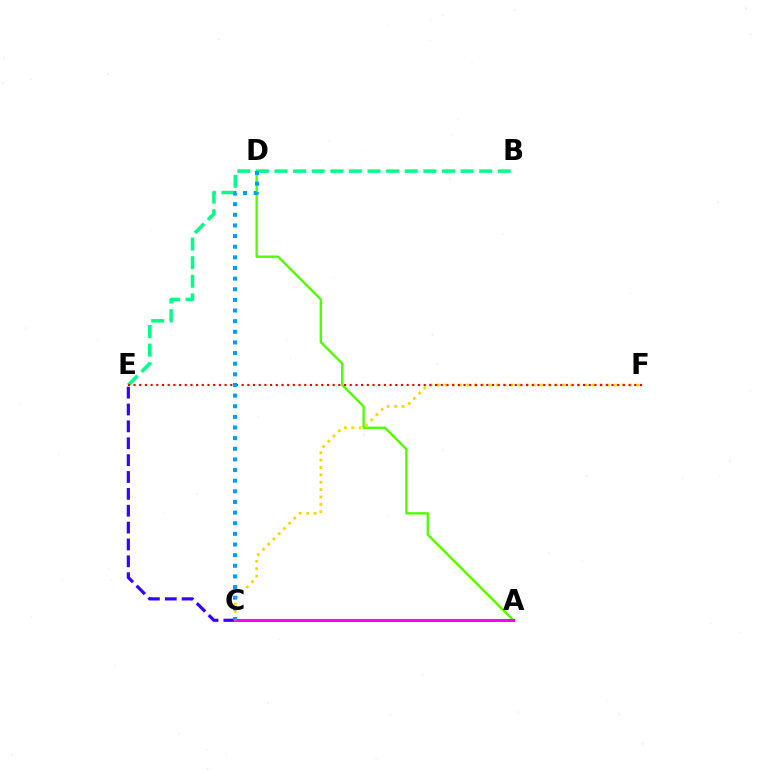{('A', 'D'): [{'color': '#4fff00', 'line_style': 'solid', 'thickness': 1.69}], ('B', 'E'): [{'color': '#00ff86', 'line_style': 'dashed', 'thickness': 2.53}], ('C', 'E'): [{'color': '#3700ff', 'line_style': 'dashed', 'thickness': 2.29}], ('A', 'C'): [{'color': '#ff00ed', 'line_style': 'solid', 'thickness': 2.13}], ('C', 'F'): [{'color': '#ffd500', 'line_style': 'dotted', 'thickness': 2.01}], ('E', 'F'): [{'color': '#ff0000', 'line_style': 'dotted', 'thickness': 1.55}], ('C', 'D'): [{'color': '#009eff', 'line_style': 'dotted', 'thickness': 2.89}]}